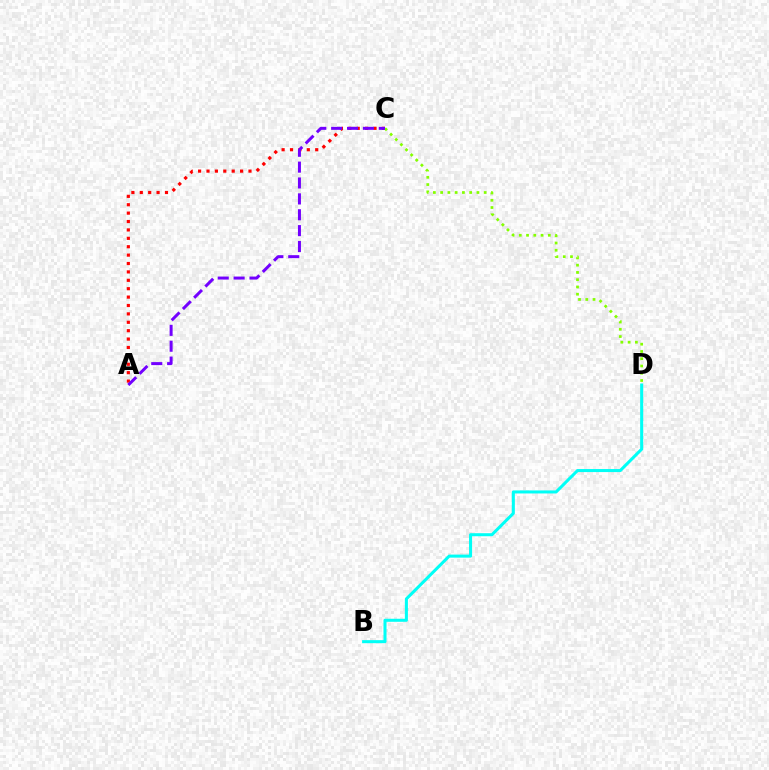{('A', 'C'): [{'color': '#ff0000', 'line_style': 'dotted', 'thickness': 2.28}, {'color': '#7200ff', 'line_style': 'dashed', 'thickness': 2.16}], ('C', 'D'): [{'color': '#84ff00', 'line_style': 'dotted', 'thickness': 1.97}], ('B', 'D'): [{'color': '#00fff6', 'line_style': 'solid', 'thickness': 2.19}]}